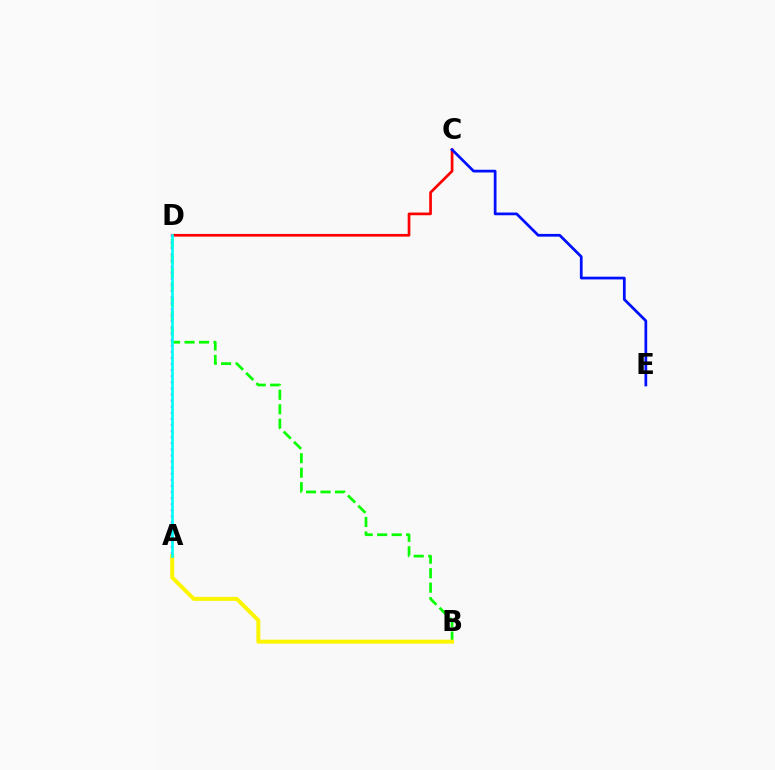{('B', 'D'): [{'color': '#08ff00', 'line_style': 'dashed', 'thickness': 1.97}], ('C', 'D'): [{'color': '#ff0000', 'line_style': 'solid', 'thickness': 1.94}], ('A', 'D'): [{'color': '#ee00ff', 'line_style': 'dotted', 'thickness': 1.66}, {'color': '#00fff6', 'line_style': 'solid', 'thickness': 1.91}], ('A', 'B'): [{'color': '#fcf500', 'line_style': 'solid', 'thickness': 2.86}], ('C', 'E'): [{'color': '#0010ff', 'line_style': 'solid', 'thickness': 1.97}]}